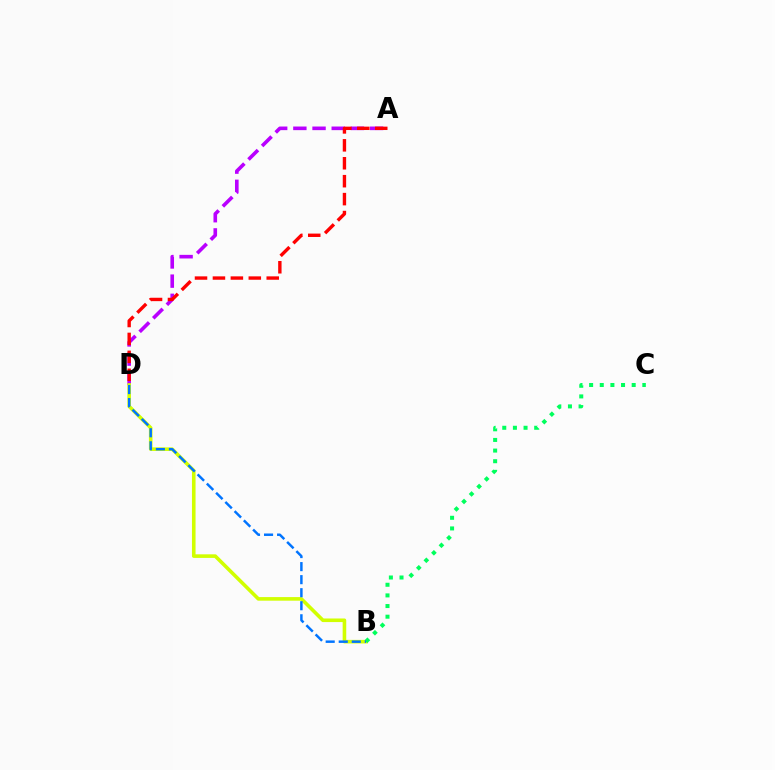{('A', 'D'): [{'color': '#b900ff', 'line_style': 'dashed', 'thickness': 2.61}, {'color': '#ff0000', 'line_style': 'dashed', 'thickness': 2.44}], ('B', 'D'): [{'color': '#d1ff00', 'line_style': 'solid', 'thickness': 2.59}, {'color': '#0074ff', 'line_style': 'dashed', 'thickness': 1.77}], ('B', 'C'): [{'color': '#00ff5c', 'line_style': 'dotted', 'thickness': 2.89}]}